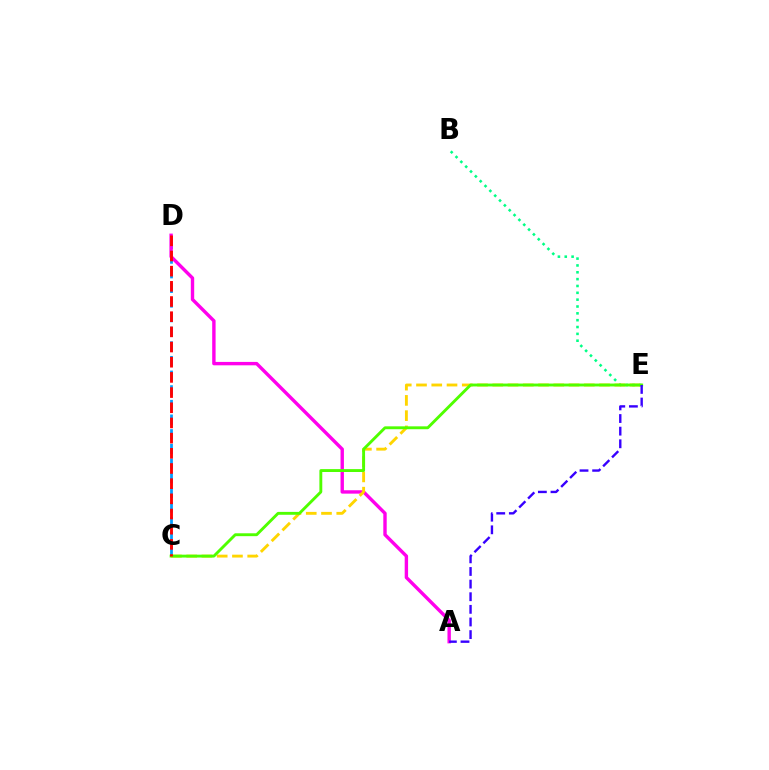{('B', 'E'): [{'color': '#00ff86', 'line_style': 'dotted', 'thickness': 1.86}], ('C', 'D'): [{'color': '#009eff', 'line_style': 'dashed', 'thickness': 1.99}, {'color': '#ff0000', 'line_style': 'dashed', 'thickness': 2.06}], ('A', 'D'): [{'color': '#ff00ed', 'line_style': 'solid', 'thickness': 2.44}], ('C', 'E'): [{'color': '#ffd500', 'line_style': 'dashed', 'thickness': 2.07}, {'color': '#4fff00', 'line_style': 'solid', 'thickness': 2.08}], ('A', 'E'): [{'color': '#3700ff', 'line_style': 'dashed', 'thickness': 1.72}]}